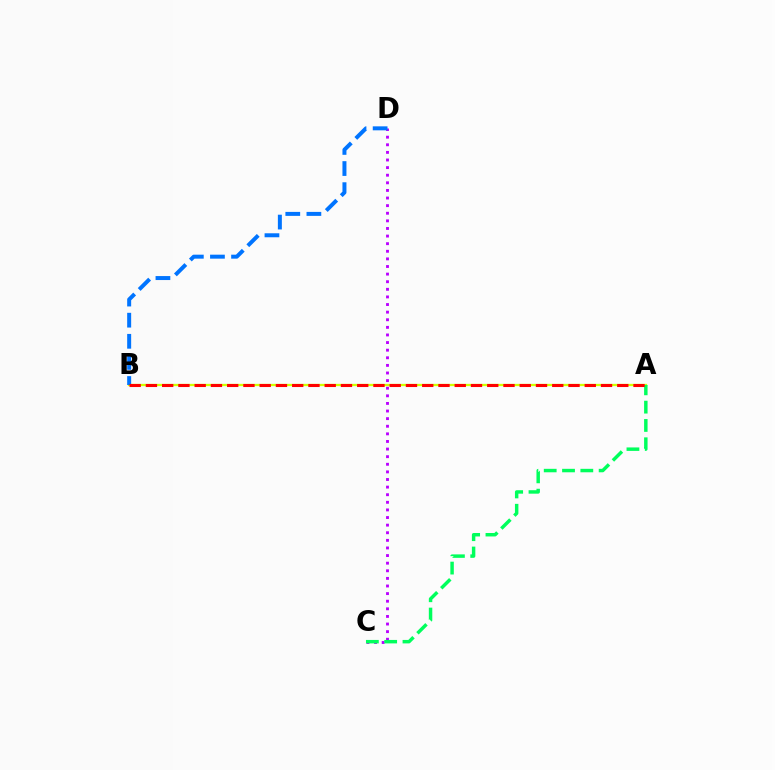{('C', 'D'): [{'color': '#b900ff', 'line_style': 'dotted', 'thickness': 2.07}], ('A', 'B'): [{'color': '#d1ff00', 'line_style': 'solid', 'thickness': 1.65}, {'color': '#ff0000', 'line_style': 'dashed', 'thickness': 2.21}], ('A', 'C'): [{'color': '#00ff5c', 'line_style': 'dashed', 'thickness': 2.49}], ('B', 'D'): [{'color': '#0074ff', 'line_style': 'dashed', 'thickness': 2.87}]}